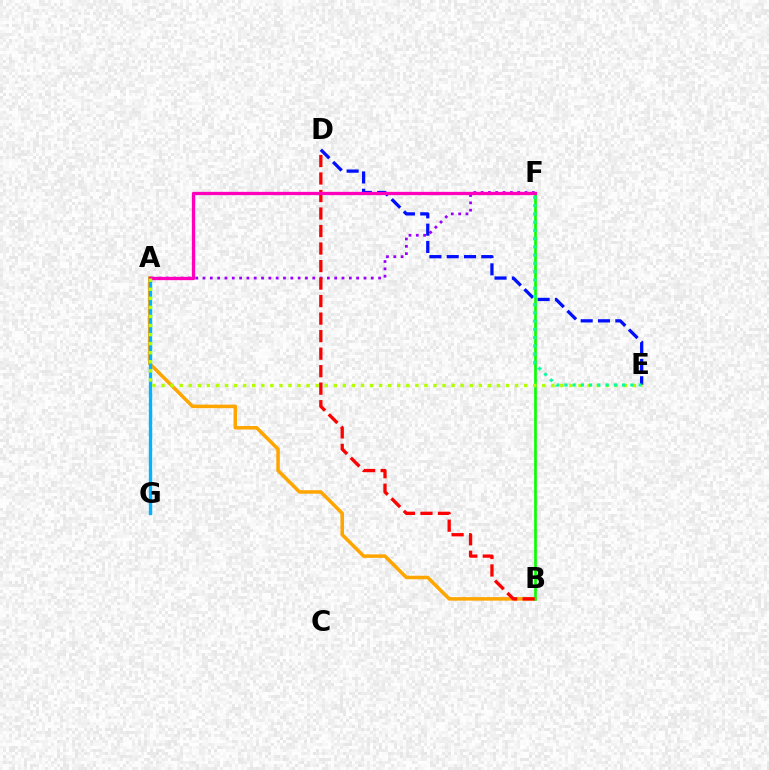{('A', 'B'): [{'color': '#ffa500', 'line_style': 'solid', 'thickness': 2.53}], ('B', 'F'): [{'color': '#08ff00', 'line_style': 'solid', 'thickness': 1.92}], ('A', 'G'): [{'color': '#00b5ff', 'line_style': 'solid', 'thickness': 2.4}], ('A', 'F'): [{'color': '#9b00ff', 'line_style': 'dotted', 'thickness': 1.99}, {'color': '#ff00bd', 'line_style': 'solid', 'thickness': 2.37}], ('D', 'E'): [{'color': '#0010ff', 'line_style': 'dashed', 'thickness': 2.35}], ('B', 'D'): [{'color': '#ff0000', 'line_style': 'dashed', 'thickness': 2.38}], ('A', 'E'): [{'color': '#b3ff00', 'line_style': 'dotted', 'thickness': 2.46}], ('E', 'F'): [{'color': '#00ff9d', 'line_style': 'dotted', 'thickness': 2.24}]}